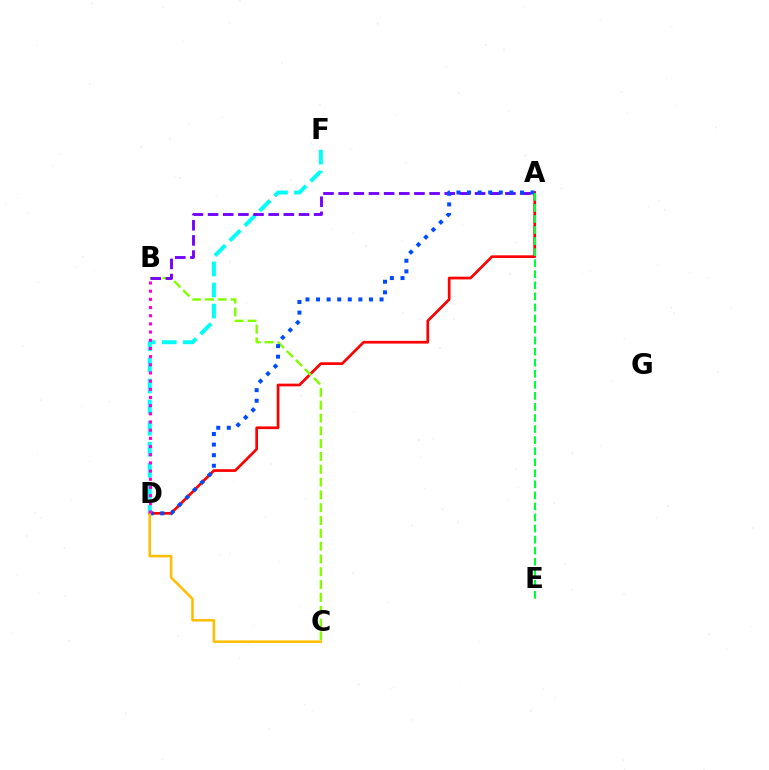{('D', 'F'): [{'color': '#00fff6', 'line_style': 'dashed', 'thickness': 2.86}], ('A', 'D'): [{'color': '#ff0000', 'line_style': 'solid', 'thickness': 1.95}, {'color': '#004bff', 'line_style': 'dotted', 'thickness': 2.88}], ('B', 'C'): [{'color': '#84ff00', 'line_style': 'dashed', 'thickness': 1.74}], ('A', 'B'): [{'color': '#7200ff', 'line_style': 'dashed', 'thickness': 2.06}], ('A', 'E'): [{'color': '#00ff39', 'line_style': 'dashed', 'thickness': 1.5}], ('C', 'D'): [{'color': '#ffbd00', 'line_style': 'solid', 'thickness': 1.82}], ('B', 'D'): [{'color': '#ff00cf', 'line_style': 'dotted', 'thickness': 2.22}]}